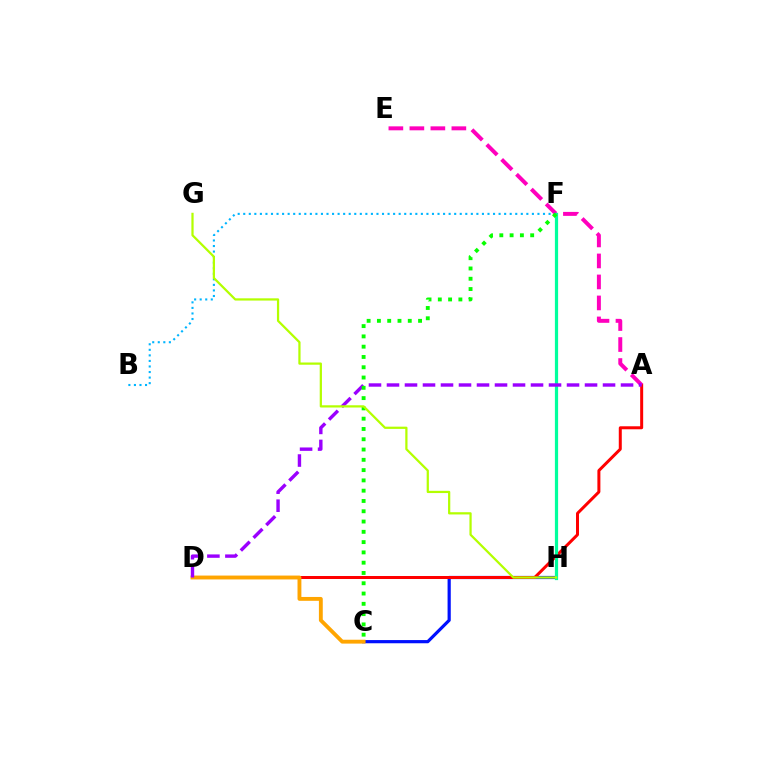{('C', 'H'): [{'color': '#0010ff', 'line_style': 'solid', 'thickness': 2.3}], ('A', 'D'): [{'color': '#ff0000', 'line_style': 'solid', 'thickness': 2.16}, {'color': '#9b00ff', 'line_style': 'dashed', 'thickness': 2.45}], ('A', 'E'): [{'color': '#ff00bd', 'line_style': 'dashed', 'thickness': 2.85}], ('F', 'H'): [{'color': '#00ff9d', 'line_style': 'solid', 'thickness': 2.32}], ('C', 'D'): [{'color': '#ffa500', 'line_style': 'solid', 'thickness': 2.78}], ('B', 'F'): [{'color': '#00b5ff', 'line_style': 'dotted', 'thickness': 1.51}], ('C', 'F'): [{'color': '#08ff00', 'line_style': 'dotted', 'thickness': 2.79}], ('G', 'H'): [{'color': '#b3ff00', 'line_style': 'solid', 'thickness': 1.61}]}